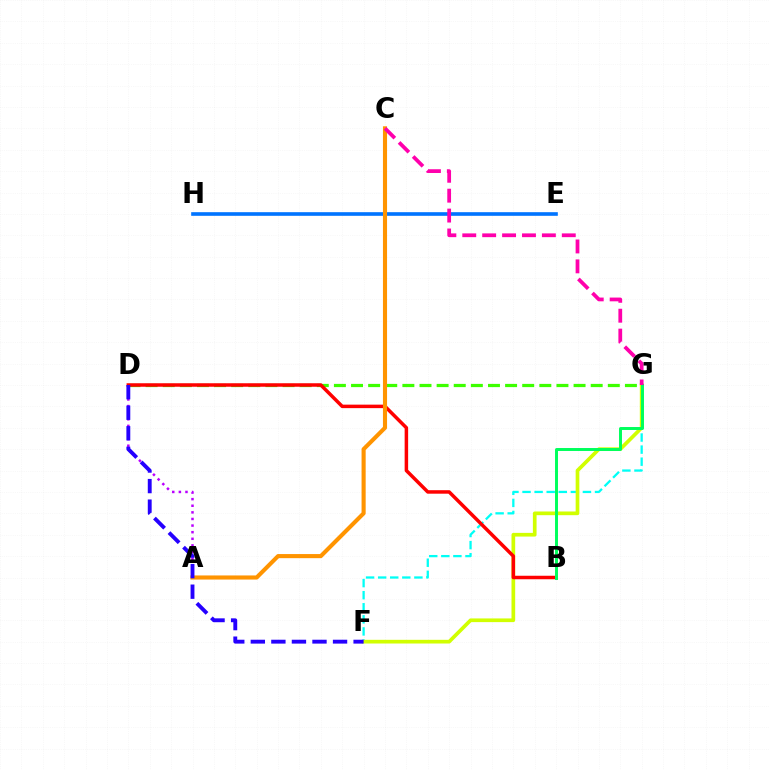{('A', 'D'): [{'color': '#b900ff', 'line_style': 'dotted', 'thickness': 1.8}], ('D', 'G'): [{'color': '#3dff00', 'line_style': 'dashed', 'thickness': 2.33}], ('E', 'H'): [{'color': '#0074ff', 'line_style': 'solid', 'thickness': 2.61}], ('F', 'G'): [{'color': '#00fff6', 'line_style': 'dashed', 'thickness': 1.64}, {'color': '#d1ff00', 'line_style': 'solid', 'thickness': 2.66}], ('B', 'D'): [{'color': '#ff0000', 'line_style': 'solid', 'thickness': 2.52}], ('A', 'C'): [{'color': '#ff9400', 'line_style': 'solid', 'thickness': 2.95}], ('B', 'G'): [{'color': '#00ff5c', 'line_style': 'solid', 'thickness': 2.13}], ('C', 'G'): [{'color': '#ff00ac', 'line_style': 'dashed', 'thickness': 2.7}], ('D', 'F'): [{'color': '#2500ff', 'line_style': 'dashed', 'thickness': 2.79}]}